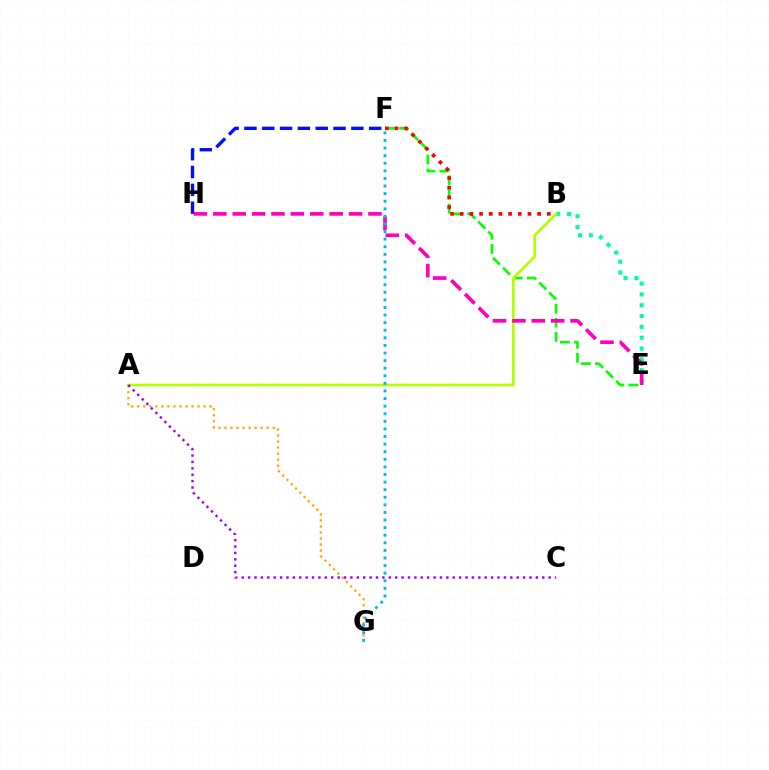{('A', 'G'): [{'color': '#ffa500', 'line_style': 'dotted', 'thickness': 1.64}], ('B', 'E'): [{'color': '#00ff9d', 'line_style': 'dotted', 'thickness': 2.94}], ('E', 'F'): [{'color': '#08ff00', 'line_style': 'dashed', 'thickness': 1.92}], ('B', 'F'): [{'color': '#ff0000', 'line_style': 'dotted', 'thickness': 2.63}], ('A', 'B'): [{'color': '#b3ff00', 'line_style': 'solid', 'thickness': 1.95}], ('F', 'H'): [{'color': '#0010ff', 'line_style': 'dashed', 'thickness': 2.42}], ('A', 'C'): [{'color': '#9b00ff', 'line_style': 'dotted', 'thickness': 1.74}], ('E', 'H'): [{'color': '#ff00bd', 'line_style': 'dashed', 'thickness': 2.63}], ('F', 'G'): [{'color': '#00b5ff', 'line_style': 'dotted', 'thickness': 2.06}]}